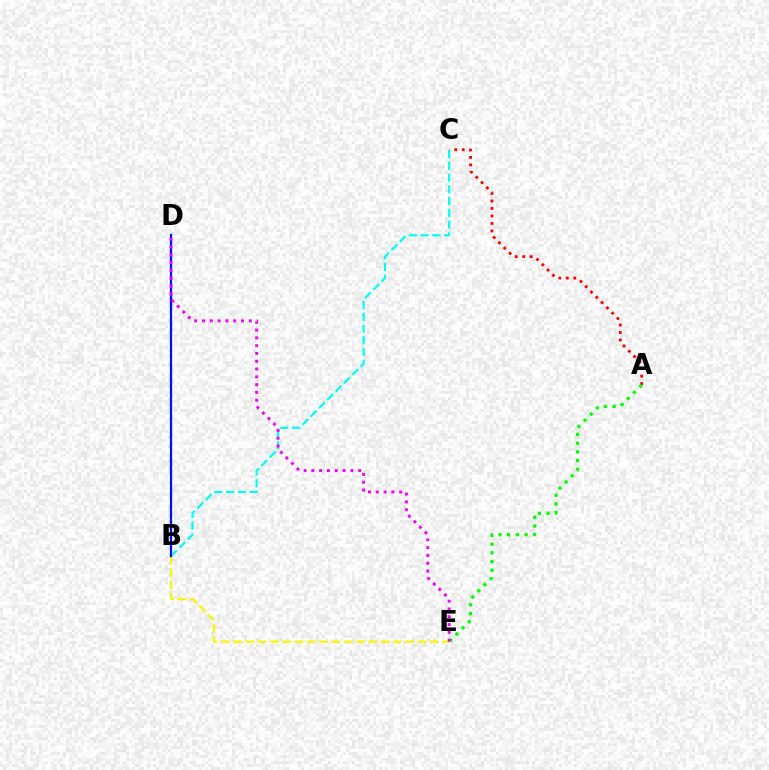{('A', 'C'): [{'color': '#ff0000', 'line_style': 'dotted', 'thickness': 2.04}], ('B', 'C'): [{'color': '#00fff6', 'line_style': 'dashed', 'thickness': 1.6}], ('A', 'E'): [{'color': '#08ff00', 'line_style': 'dotted', 'thickness': 2.36}], ('B', 'E'): [{'color': '#fcf500', 'line_style': 'dashed', 'thickness': 1.67}], ('B', 'D'): [{'color': '#0010ff', 'line_style': 'solid', 'thickness': 1.62}], ('D', 'E'): [{'color': '#ee00ff', 'line_style': 'dotted', 'thickness': 2.12}]}